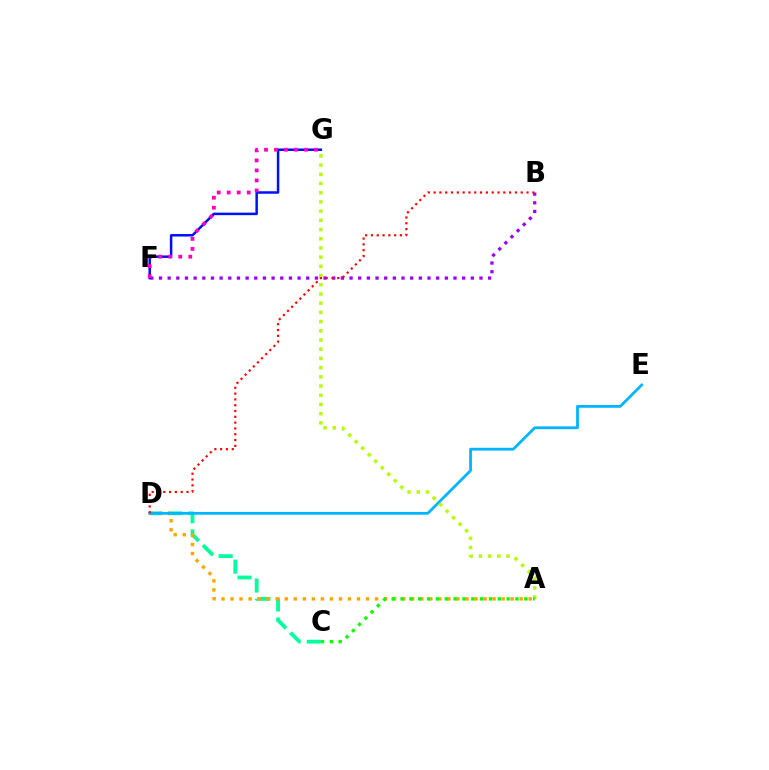{('C', 'D'): [{'color': '#00ff9d', 'line_style': 'dashed', 'thickness': 2.74}], ('B', 'F'): [{'color': '#9b00ff', 'line_style': 'dotted', 'thickness': 2.35}], ('A', 'D'): [{'color': '#ffa500', 'line_style': 'dotted', 'thickness': 2.46}], ('F', 'G'): [{'color': '#0010ff', 'line_style': 'solid', 'thickness': 1.8}, {'color': '#ff00bd', 'line_style': 'dotted', 'thickness': 2.72}], ('D', 'E'): [{'color': '#00b5ff', 'line_style': 'solid', 'thickness': 2.0}], ('A', 'G'): [{'color': '#b3ff00', 'line_style': 'dotted', 'thickness': 2.5}], ('B', 'D'): [{'color': '#ff0000', 'line_style': 'dotted', 'thickness': 1.58}], ('A', 'C'): [{'color': '#08ff00', 'line_style': 'dotted', 'thickness': 2.4}]}